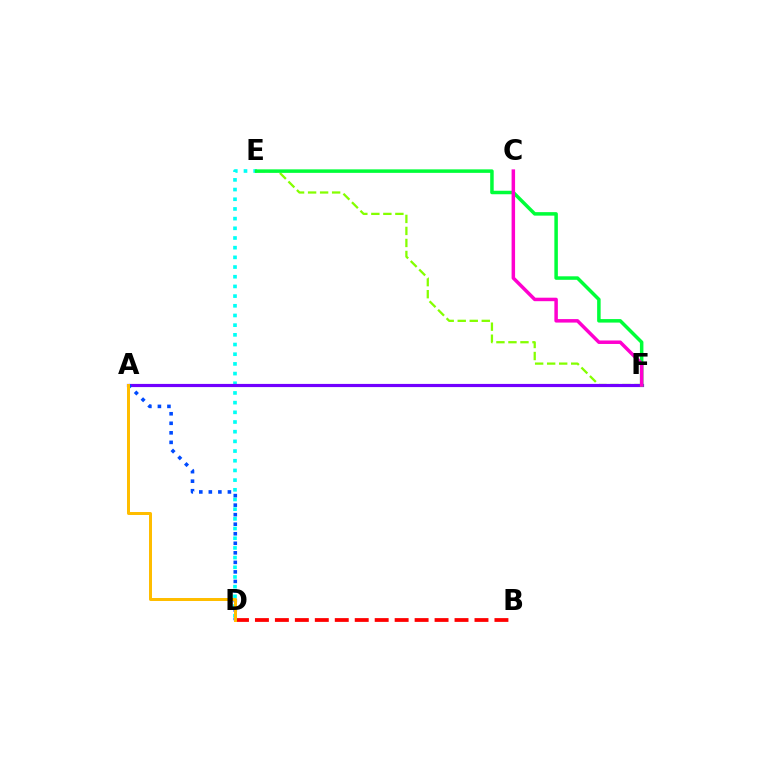{('E', 'F'): [{'color': '#84ff00', 'line_style': 'dashed', 'thickness': 1.63}, {'color': '#00ff39', 'line_style': 'solid', 'thickness': 2.52}], ('D', 'E'): [{'color': '#00fff6', 'line_style': 'dotted', 'thickness': 2.63}], ('B', 'D'): [{'color': '#ff0000', 'line_style': 'dashed', 'thickness': 2.71}], ('A', 'F'): [{'color': '#7200ff', 'line_style': 'solid', 'thickness': 2.29}], ('C', 'F'): [{'color': '#ff00cf', 'line_style': 'solid', 'thickness': 2.51}], ('A', 'D'): [{'color': '#004bff', 'line_style': 'dotted', 'thickness': 2.59}, {'color': '#ffbd00', 'line_style': 'solid', 'thickness': 2.16}]}